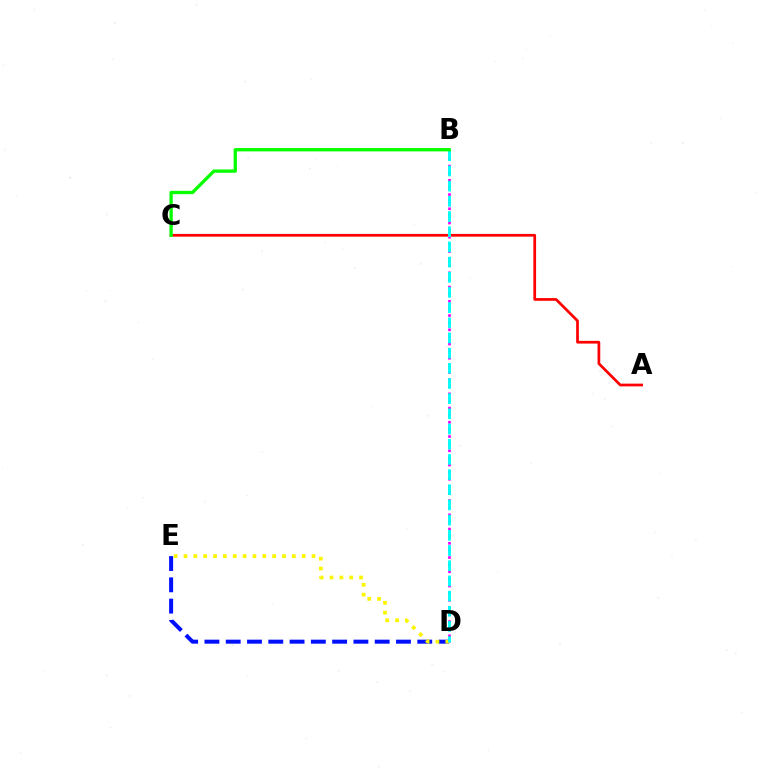{('D', 'E'): [{'color': '#0010ff', 'line_style': 'dashed', 'thickness': 2.89}, {'color': '#fcf500', 'line_style': 'dotted', 'thickness': 2.68}], ('B', 'D'): [{'color': '#ee00ff', 'line_style': 'dotted', 'thickness': 1.93}, {'color': '#00fff6', 'line_style': 'dashed', 'thickness': 2.06}], ('A', 'C'): [{'color': '#ff0000', 'line_style': 'solid', 'thickness': 1.96}], ('B', 'C'): [{'color': '#08ff00', 'line_style': 'solid', 'thickness': 2.4}]}